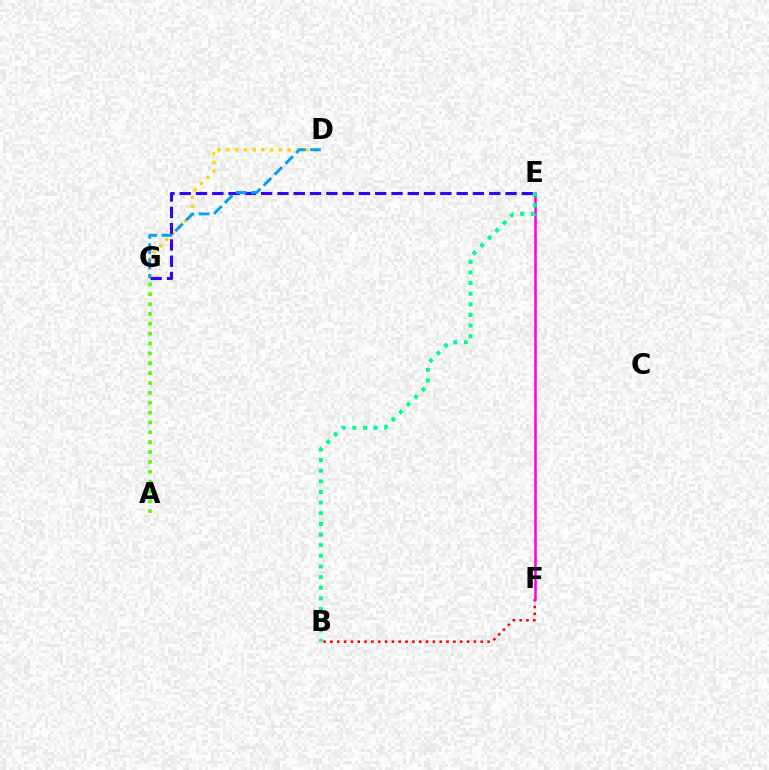{('D', 'G'): [{'color': '#ffd500', 'line_style': 'dotted', 'thickness': 2.39}, {'color': '#009eff', 'line_style': 'dashed', 'thickness': 2.08}], ('A', 'G'): [{'color': '#4fff00', 'line_style': 'dotted', 'thickness': 2.68}], ('B', 'F'): [{'color': '#ff0000', 'line_style': 'dotted', 'thickness': 1.86}], ('E', 'F'): [{'color': '#ff00ed', 'line_style': 'solid', 'thickness': 1.84}], ('E', 'G'): [{'color': '#3700ff', 'line_style': 'dashed', 'thickness': 2.21}], ('B', 'E'): [{'color': '#00ff86', 'line_style': 'dotted', 'thickness': 2.89}]}